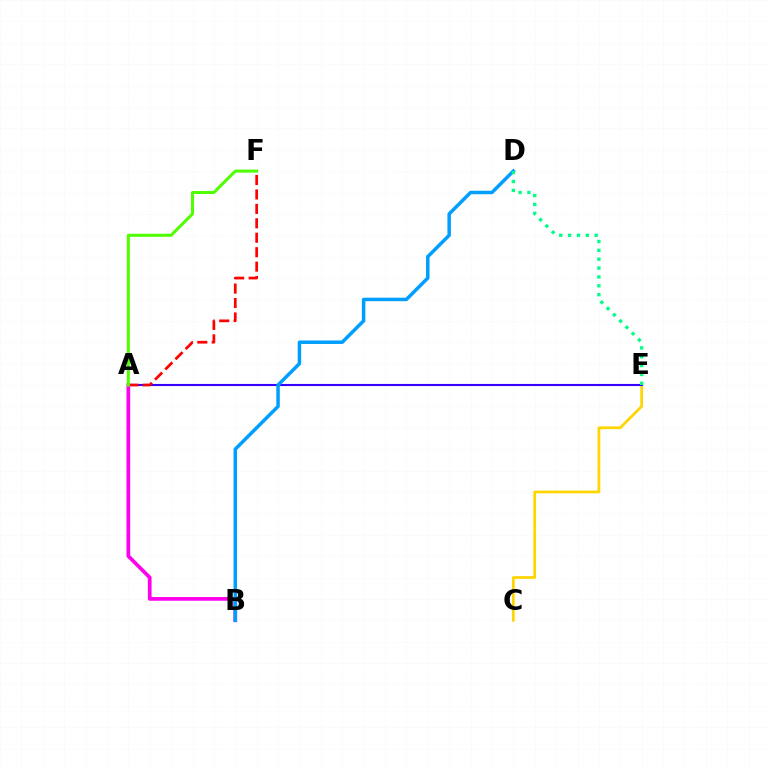{('C', 'E'): [{'color': '#ffd500', 'line_style': 'solid', 'thickness': 1.96}], ('A', 'E'): [{'color': '#3700ff', 'line_style': 'solid', 'thickness': 1.51}], ('A', 'F'): [{'color': '#ff0000', 'line_style': 'dashed', 'thickness': 1.96}, {'color': '#4fff00', 'line_style': 'solid', 'thickness': 2.17}], ('A', 'B'): [{'color': '#ff00ed', 'line_style': 'solid', 'thickness': 2.67}], ('B', 'D'): [{'color': '#009eff', 'line_style': 'solid', 'thickness': 2.51}], ('D', 'E'): [{'color': '#00ff86', 'line_style': 'dotted', 'thickness': 2.41}]}